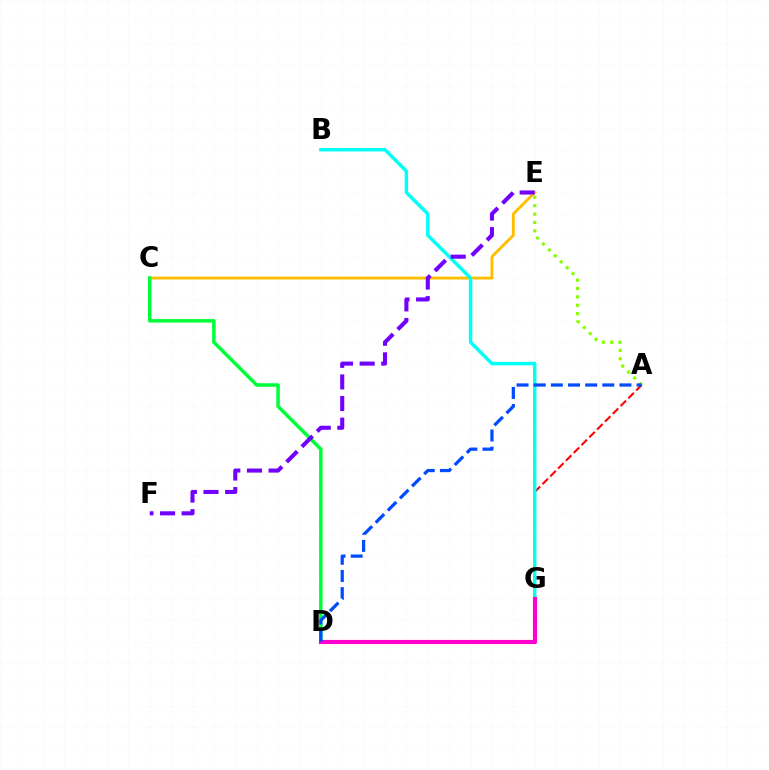{('C', 'E'): [{'color': '#ffbd00', 'line_style': 'solid', 'thickness': 2.06}], ('A', 'E'): [{'color': '#84ff00', 'line_style': 'dotted', 'thickness': 2.28}], ('A', 'G'): [{'color': '#ff0000', 'line_style': 'dashed', 'thickness': 1.5}], ('B', 'G'): [{'color': '#00fff6', 'line_style': 'solid', 'thickness': 2.47}], ('C', 'D'): [{'color': '#00ff39', 'line_style': 'solid', 'thickness': 2.54}], ('D', 'G'): [{'color': '#ff00cf', 'line_style': 'solid', 'thickness': 2.99}], ('A', 'D'): [{'color': '#004bff', 'line_style': 'dashed', 'thickness': 2.33}], ('E', 'F'): [{'color': '#7200ff', 'line_style': 'dashed', 'thickness': 2.94}]}